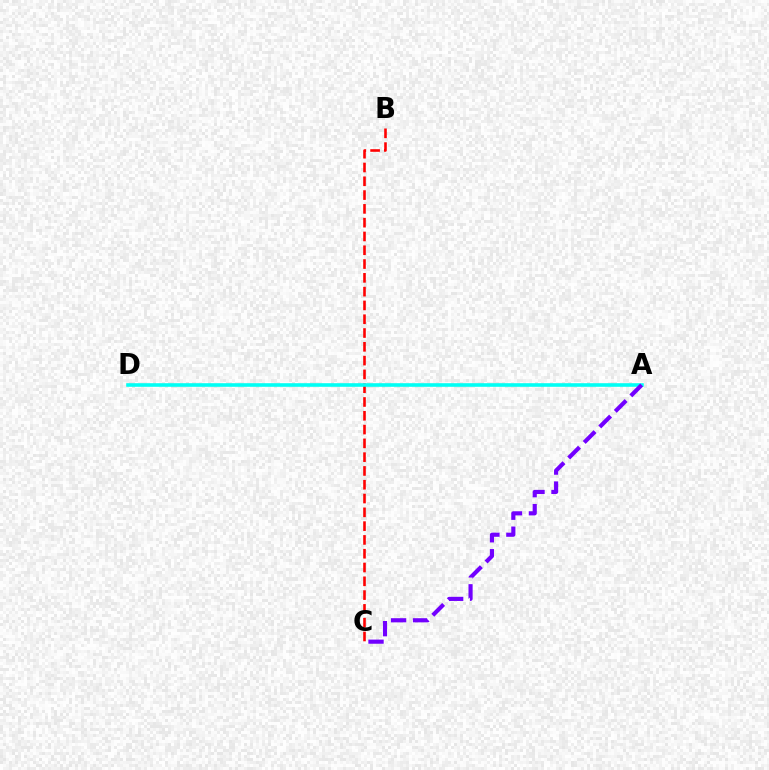{('A', 'D'): [{'color': '#84ff00', 'line_style': 'solid', 'thickness': 1.53}, {'color': '#00fff6', 'line_style': 'solid', 'thickness': 2.57}], ('B', 'C'): [{'color': '#ff0000', 'line_style': 'dashed', 'thickness': 1.87}], ('A', 'C'): [{'color': '#7200ff', 'line_style': 'dashed', 'thickness': 2.99}]}